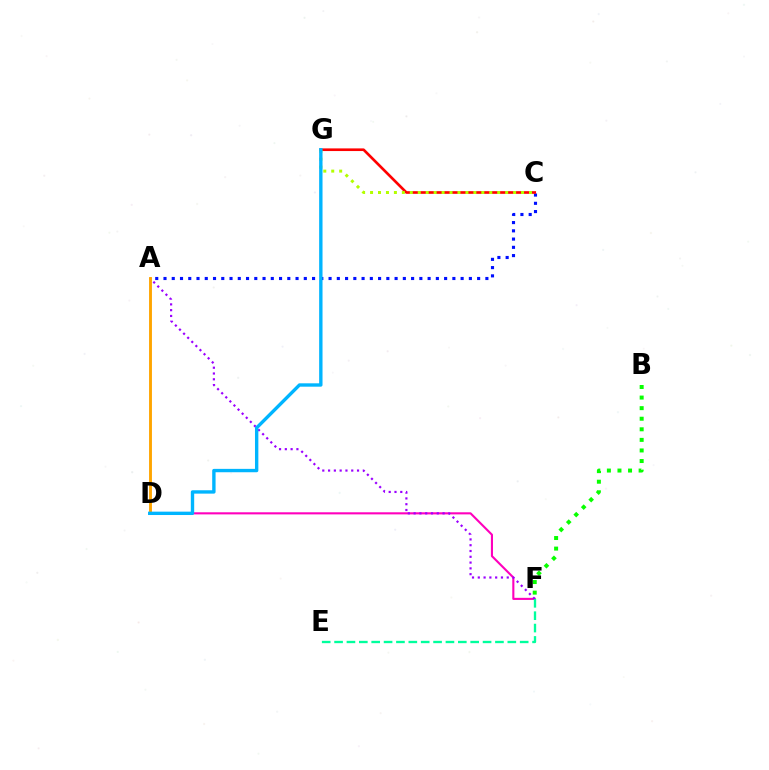{('D', 'F'): [{'color': '#ff00bd', 'line_style': 'solid', 'thickness': 1.52}], ('A', 'F'): [{'color': '#9b00ff', 'line_style': 'dotted', 'thickness': 1.57}], ('A', 'C'): [{'color': '#0010ff', 'line_style': 'dotted', 'thickness': 2.24}], ('C', 'G'): [{'color': '#ff0000', 'line_style': 'solid', 'thickness': 1.91}, {'color': '#b3ff00', 'line_style': 'dotted', 'thickness': 2.16}], ('A', 'D'): [{'color': '#ffa500', 'line_style': 'solid', 'thickness': 2.08}], ('E', 'F'): [{'color': '#00ff9d', 'line_style': 'dashed', 'thickness': 1.68}], ('B', 'F'): [{'color': '#08ff00', 'line_style': 'dotted', 'thickness': 2.87}], ('D', 'G'): [{'color': '#00b5ff', 'line_style': 'solid', 'thickness': 2.43}]}